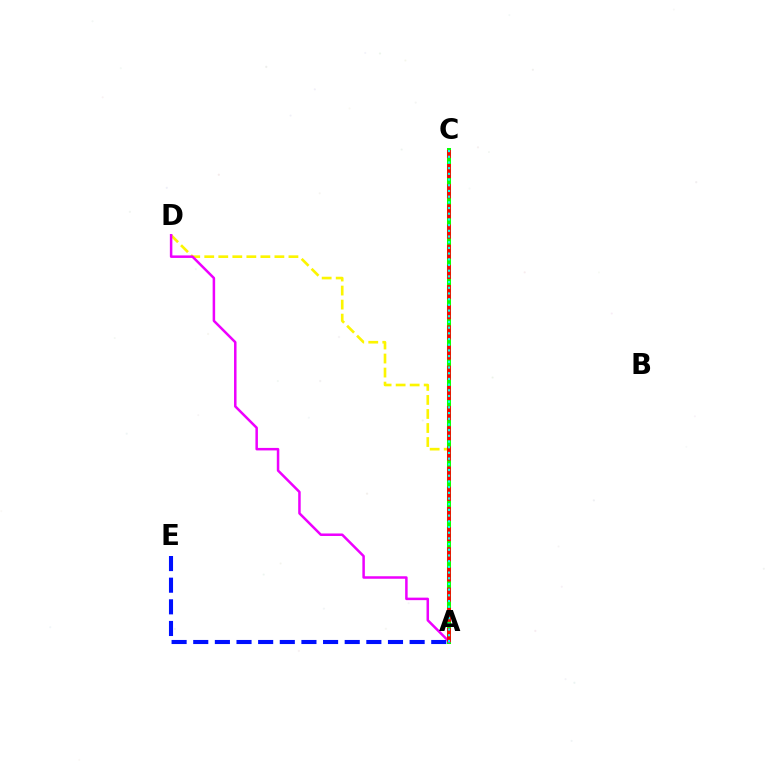{('A', 'D'): [{'color': '#fcf500', 'line_style': 'dashed', 'thickness': 1.91}, {'color': '#ee00ff', 'line_style': 'solid', 'thickness': 1.81}], ('A', 'E'): [{'color': '#0010ff', 'line_style': 'dashed', 'thickness': 2.94}], ('A', 'C'): [{'color': '#08ff00', 'line_style': 'solid', 'thickness': 2.89}, {'color': '#ff0000', 'line_style': 'dashed', 'thickness': 2.74}, {'color': '#00fff6', 'line_style': 'dotted', 'thickness': 1.55}]}